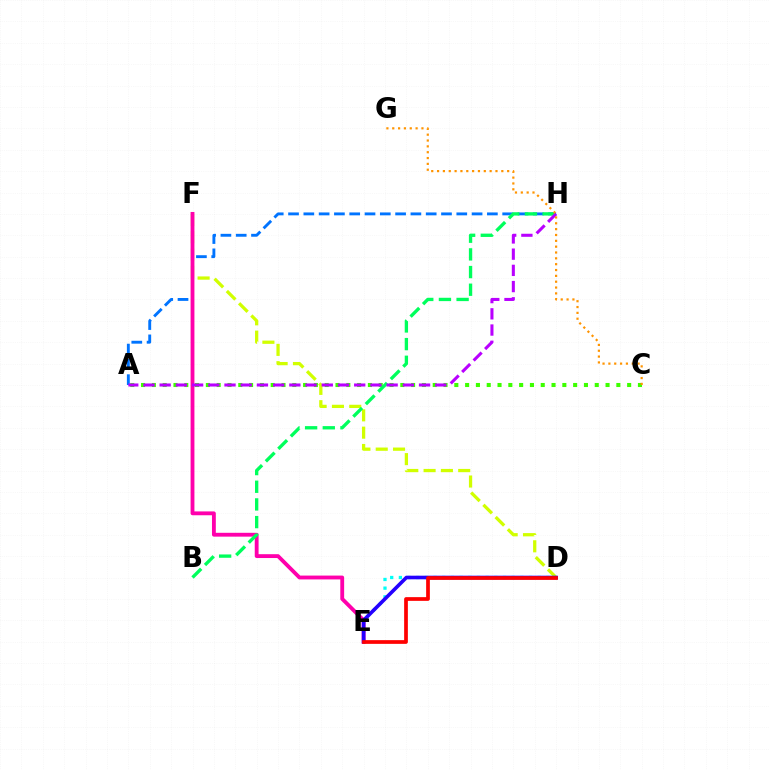{('D', 'F'): [{'color': '#d1ff00', 'line_style': 'dashed', 'thickness': 2.35}], ('D', 'E'): [{'color': '#00fff6', 'line_style': 'dotted', 'thickness': 2.36}, {'color': '#2500ff', 'line_style': 'solid', 'thickness': 2.61}, {'color': '#ff0000', 'line_style': 'solid', 'thickness': 2.68}], ('A', 'H'): [{'color': '#0074ff', 'line_style': 'dashed', 'thickness': 2.08}, {'color': '#b900ff', 'line_style': 'dashed', 'thickness': 2.2}], ('E', 'F'): [{'color': '#ff00ac', 'line_style': 'solid', 'thickness': 2.77}], ('A', 'C'): [{'color': '#3dff00', 'line_style': 'dotted', 'thickness': 2.93}], ('B', 'H'): [{'color': '#00ff5c', 'line_style': 'dashed', 'thickness': 2.4}], ('C', 'G'): [{'color': '#ff9400', 'line_style': 'dotted', 'thickness': 1.59}]}